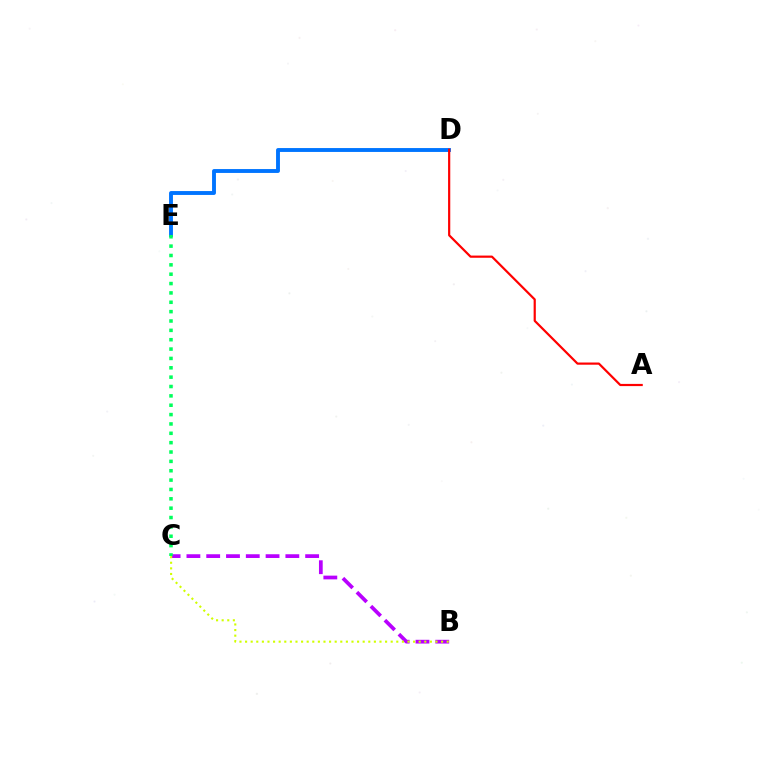{('D', 'E'): [{'color': '#0074ff', 'line_style': 'solid', 'thickness': 2.79}], ('B', 'C'): [{'color': '#b900ff', 'line_style': 'dashed', 'thickness': 2.69}, {'color': '#d1ff00', 'line_style': 'dotted', 'thickness': 1.52}], ('C', 'E'): [{'color': '#00ff5c', 'line_style': 'dotted', 'thickness': 2.54}], ('A', 'D'): [{'color': '#ff0000', 'line_style': 'solid', 'thickness': 1.58}]}